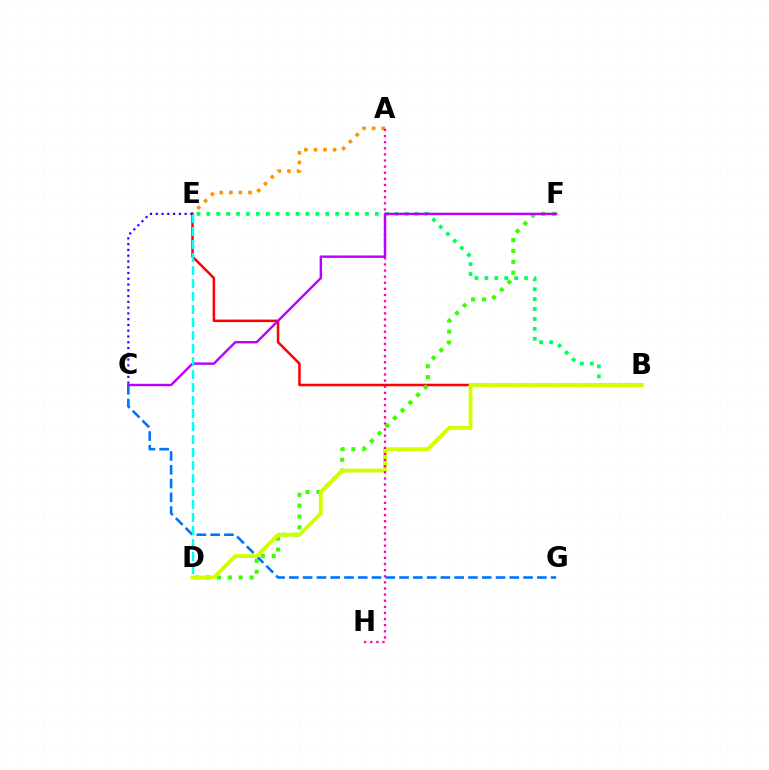{('A', 'E'): [{'color': '#ff9400', 'line_style': 'dotted', 'thickness': 2.6}], ('B', 'E'): [{'color': '#00ff5c', 'line_style': 'dotted', 'thickness': 2.69}, {'color': '#ff0000', 'line_style': 'solid', 'thickness': 1.81}], ('D', 'F'): [{'color': '#3dff00', 'line_style': 'dotted', 'thickness': 2.96}], ('C', 'G'): [{'color': '#0074ff', 'line_style': 'dashed', 'thickness': 1.87}], ('B', 'D'): [{'color': '#d1ff00', 'line_style': 'solid', 'thickness': 2.78}], ('A', 'H'): [{'color': '#ff00ac', 'line_style': 'dotted', 'thickness': 1.66}], ('C', 'F'): [{'color': '#b900ff', 'line_style': 'solid', 'thickness': 1.73}], ('D', 'E'): [{'color': '#00fff6', 'line_style': 'dashed', 'thickness': 1.77}], ('C', 'E'): [{'color': '#2500ff', 'line_style': 'dotted', 'thickness': 1.57}]}